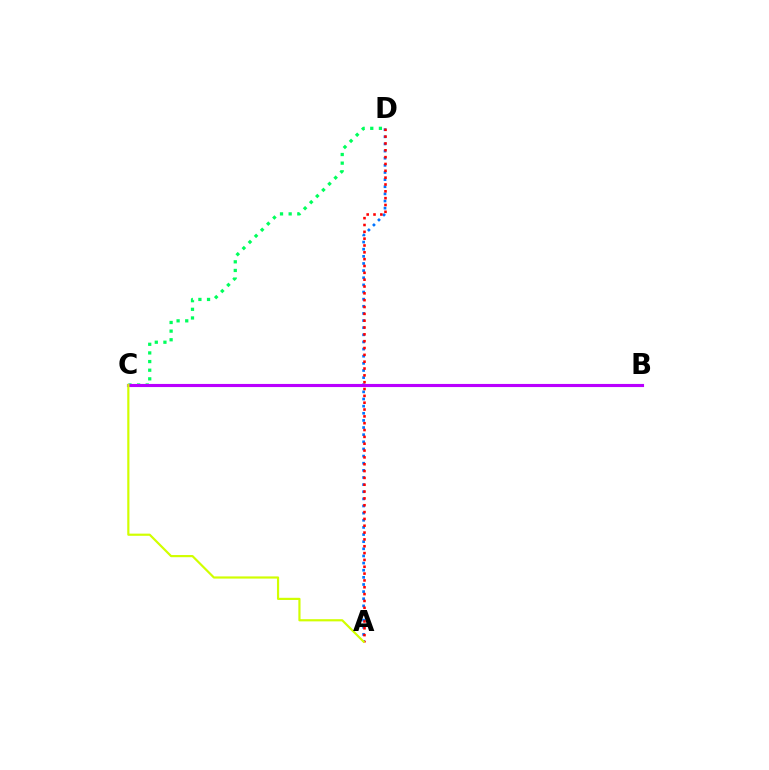{('A', 'D'): [{'color': '#0074ff', 'line_style': 'dotted', 'thickness': 1.94}, {'color': '#ff0000', 'line_style': 'dotted', 'thickness': 1.86}], ('C', 'D'): [{'color': '#00ff5c', 'line_style': 'dotted', 'thickness': 2.35}], ('B', 'C'): [{'color': '#b900ff', 'line_style': 'solid', 'thickness': 2.25}], ('A', 'C'): [{'color': '#d1ff00', 'line_style': 'solid', 'thickness': 1.57}]}